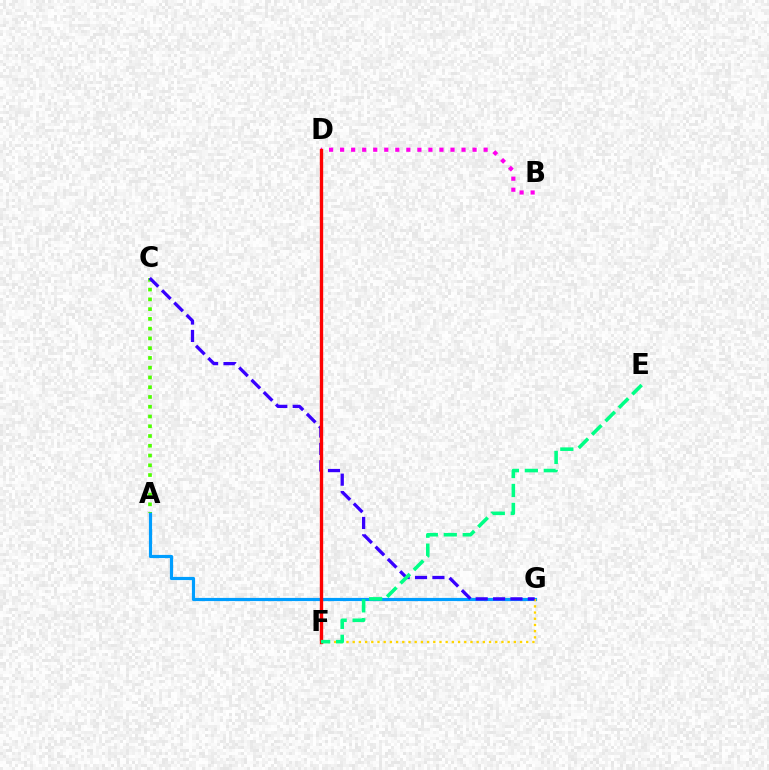{('A', 'G'): [{'color': '#009eff', 'line_style': 'solid', 'thickness': 2.29}], ('F', 'G'): [{'color': '#ffd500', 'line_style': 'dotted', 'thickness': 1.68}], ('A', 'C'): [{'color': '#4fff00', 'line_style': 'dotted', 'thickness': 2.65}], ('C', 'G'): [{'color': '#3700ff', 'line_style': 'dashed', 'thickness': 2.36}], ('B', 'D'): [{'color': '#ff00ed', 'line_style': 'dotted', 'thickness': 3.0}], ('D', 'F'): [{'color': '#ff0000', 'line_style': 'solid', 'thickness': 2.41}], ('E', 'F'): [{'color': '#00ff86', 'line_style': 'dashed', 'thickness': 2.58}]}